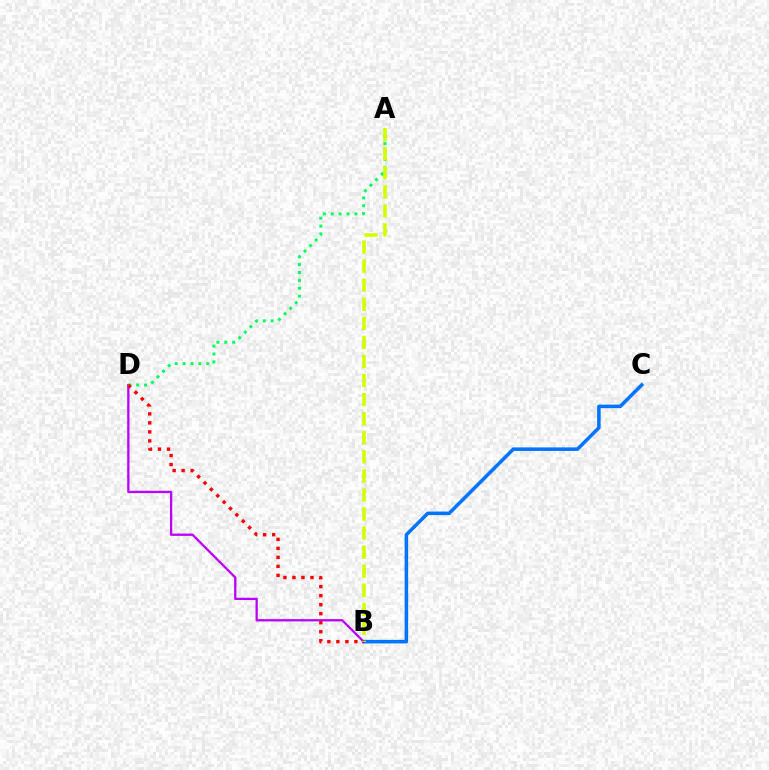{('B', 'C'): [{'color': '#0074ff', 'line_style': 'solid', 'thickness': 2.54}], ('B', 'D'): [{'color': '#b900ff', 'line_style': 'solid', 'thickness': 1.65}, {'color': '#ff0000', 'line_style': 'dotted', 'thickness': 2.45}], ('A', 'D'): [{'color': '#00ff5c', 'line_style': 'dotted', 'thickness': 2.14}], ('A', 'B'): [{'color': '#d1ff00', 'line_style': 'dashed', 'thickness': 2.59}]}